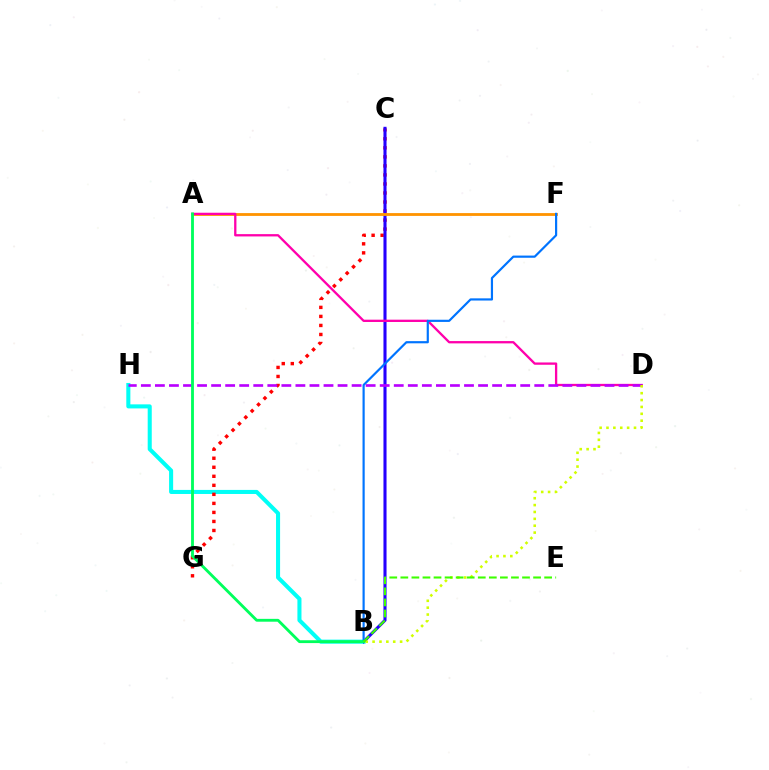{('B', 'H'): [{'color': '#00fff6', 'line_style': 'solid', 'thickness': 2.92}], ('C', 'G'): [{'color': '#ff0000', 'line_style': 'dotted', 'thickness': 2.45}], ('B', 'C'): [{'color': '#2500ff', 'line_style': 'solid', 'thickness': 2.21}], ('A', 'F'): [{'color': '#ff9400', 'line_style': 'solid', 'thickness': 2.03}], ('A', 'D'): [{'color': '#ff00ac', 'line_style': 'solid', 'thickness': 1.66}], ('B', 'F'): [{'color': '#0074ff', 'line_style': 'solid', 'thickness': 1.57}], ('D', 'H'): [{'color': '#b900ff', 'line_style': 'dashed', 'thickness': 1.91}], ('B', 'D'): [{'color': '#d1ff00', 'line_style': 'dotted', 'thickness': 1.87}], ('A', 'B'): [{'color': '#00ff5c', 'line_style': 'solid', 'thickness': 2.05}], ('B', 'E'): [{'color': '#3dff00', 'line_style': 'dashed', 'thickness': 1.5}]}